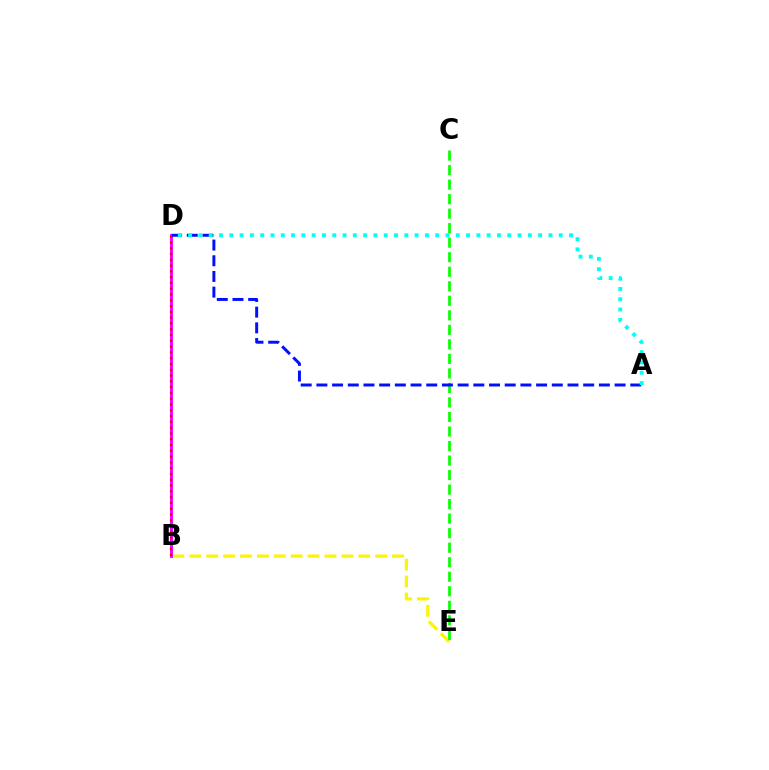{('B', 'E'): [{'color': '#fcf500', 'line_style': 'dashed', 'thickness': 2.3}], ('C', 'E'): [{'color': '#08ff00', 'line_style': 'dashed', 'thickness': 1.97}], ('B', 'D'): [{'color': '#ee00ff', 'line_style': 'solid', 'thickness': 2.1}, {'color': '#ff0000', 'line_style': 'dotted', 'thickness': 1.57}], ('A', 'D'): [{'color': '#0010ff', 'line_style': 'dashed', 'thickness': 2.13}, {'color': '#00fff6', 'line_style': 'dotted', 'thickness': 2.8}]}